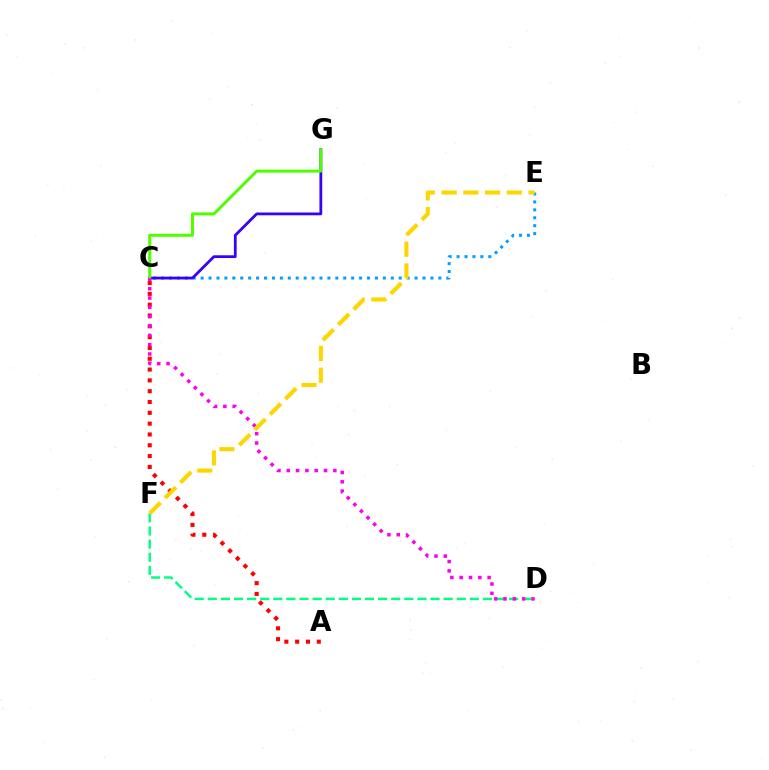{('C', 'E'): [{'color': '#009eff', 'line_style': 'dotted', 'thickness': 2.15}], ('A', 'C'): [{'color': '#ff0000', 'line_style': 'dotted', 'thickness': 2.94}], ('C', 'G'): [{'color': '#3700ff', 'line_style': 'solid', 'thickness': 2.0}, {'color': '#4fff00', 'line_style': 'solid', 'thickness': 2.16}], ('D', 'F'): [{'color': '#00ff86', 'line_style': 'dashed', 'thickness': 1.78}], ('C', 'D'): [{'color': '#ff00ed', 'line_style': 'dotted', 'thickness': 2.53}], ('E', 'F'): [{'color': '#ffd500', 'line_style': 'dashed', 'thickness': 2.95}]}